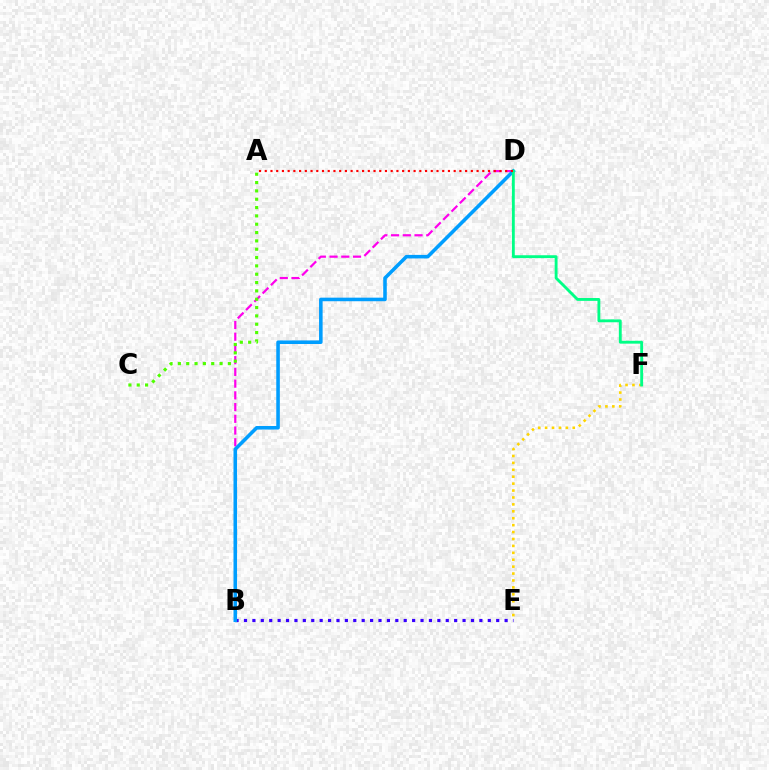{('B', 'E'): [{'color': '#3700ff', 'line_style': 'dotted', 'thickness': 2.28}], ('B', 'D'): [{'color': '#ff00ed', 'line_style': 'dashed', 'thickness': 1.59}, {'color': '#009eff', 'line_style': 'solid', 'thickness': 2.56}], ('E', 'F'): [{'color': '#ffd500', 'line_style': 'dotted', 'thickness': 1.88}], ('A', 'C'): [{'color': '#4fff00', 'line_style': 'dotted', 'thickness': 2.26}], ('D', 'F'): [{'color': '#00ff86', 'line_style': 'solid', 'thickness': 2.06}], ('A', 'D'): [{'color': '#ff0000', 'line_style': 'dotted', 'thickness': 1.56}]}